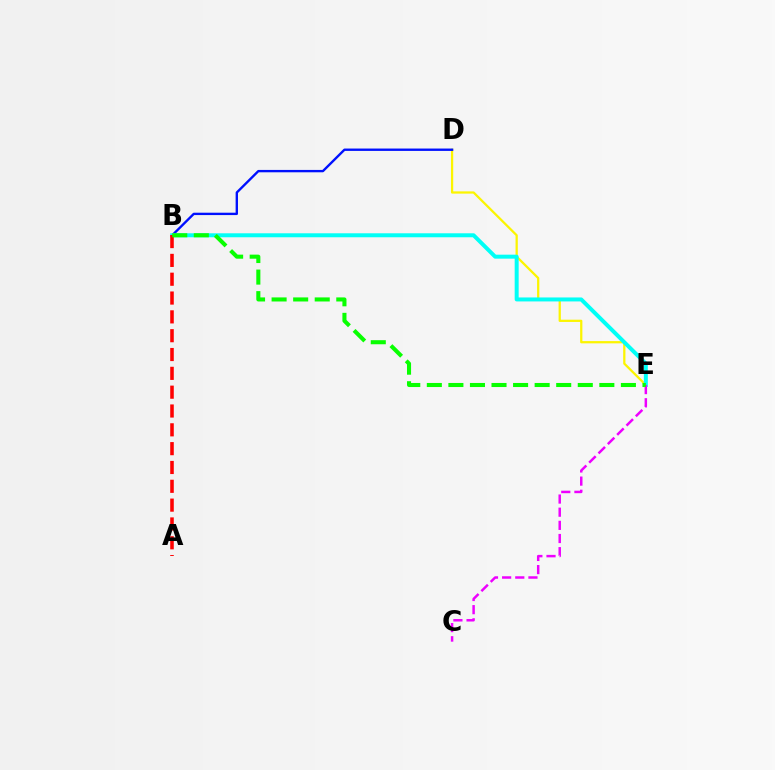{('D', 'E'): [{'color': '#fcf500', 'line_style': 'solid', 'thickness': 1.63}], ('B', 'D'): [{'color': '#0010ff', 'line_style': 'solid', 'thickness': 1.7}], ('B', 'E'): [{'color': '#00fff6', 'line_style': 'solid', 'thickness': 2.86}, {'color': '#08ff00', 'line_style': 'dashed', 'thickness': 2.93}], ('C', 'E'): [{'color': '#ee00ff', 'line_style': 'dashed', 'thickness': 1.79}], ('A', 'B'): [{'color': '#ff0000', 'line_style': 'dashed', 'thickness': 2.56}]}